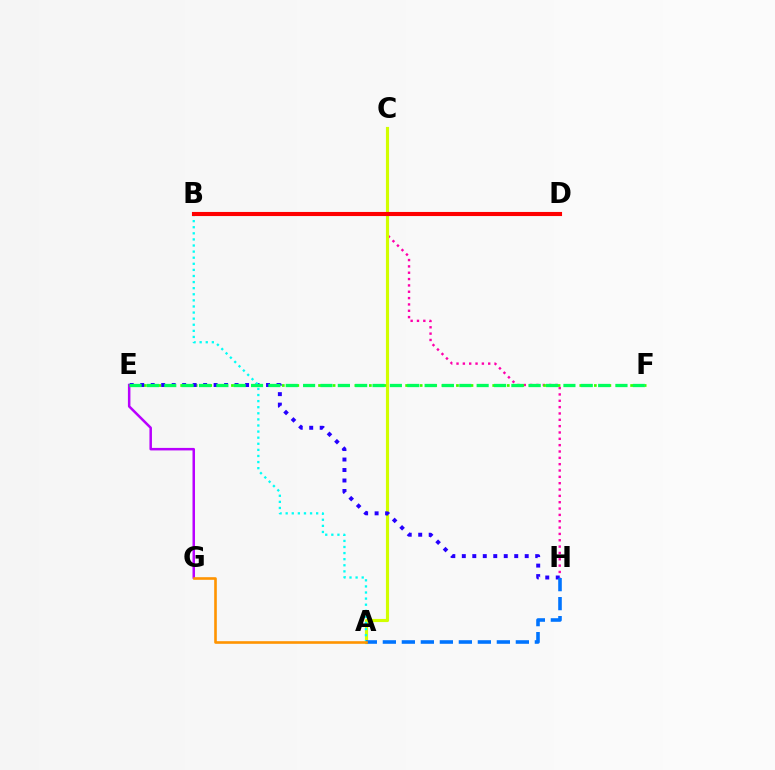{('C', 'H'): [{'color': '#ff00ac', 'line_style': 'dotted', 'thickness': 1.72}], ('E', 'G'): [{'color': '#b900ff', 'line_style': 'solid', 'thickness': 1.81}], ('A', 'C'): [{'color': '#d1ff00', 'line_style': 'solid', 'thickness': 2.26}], ('E', 'F'): [{'color': '#3dff00', 'line_style': 'dotted', 'thickness': 1.97}, {'color': '#00ff5c', 'line_style': 'dashed', 'thickness': 2.36}], ('E', 'H'): [{'color': '#2500ff', 'line_style': 'dotted', 'thickness': 2.85}], ('A', 'B'): [{'color': '#00fff6', 'line_style': 'dotted', 'thickness': 1.66}], ('B', 'D'): [{'color': '#ff0000', 'line_style': 'solid', 'thickness': 2.95}], ('A', 'H'): [{'color': '#0074ff', 'line_style': 'dashed', 'thickness': 2.58}], ('A', 'G'): [{'color': '#ff9400', 'line_style': 'solid', 'thickness': 1.88}]}